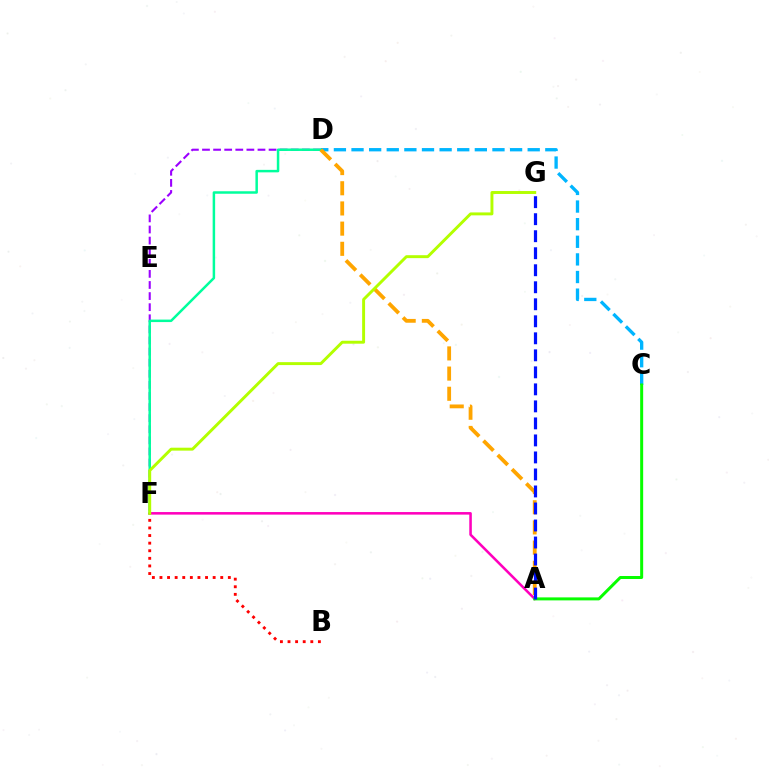{('A', 'F'): [{'color': '#ff00bd', 'line_style': 'solid', 'thickness': 1.84}], ('C', 'D'): [{'color': '#00b5ff', 'line_style': 'dashed', 'thickness': 2.39}], ('D', 'F'): [{'color': '#9b00ff', 'line_style': 'dashed', 'thickness': 1.51}, {'color': '#00ff9d', 'line_style': 'solid', 'thickness': 1.79}], ('A', 'C'): [{'color': '#08ff00', 'line_style': 'solid', 'thickness': 2.16}], ('A', 'D'): [{'color': '#ffa500', 'line_style': 'dashed', 'thickness': 2.74}], ('B', 'F'): [{'color': '#ff0000', 'line_style': 'dotted', 'thickness': 2.06}], ('F', 'G'): [{'color': '#b3ff00', 'line_style': 'solid', 'thickness': 2.11}], ('A', 'G'): [{'color': '#0010ff', 'line_style': 'dashed', 'thickness': 2.31}]}